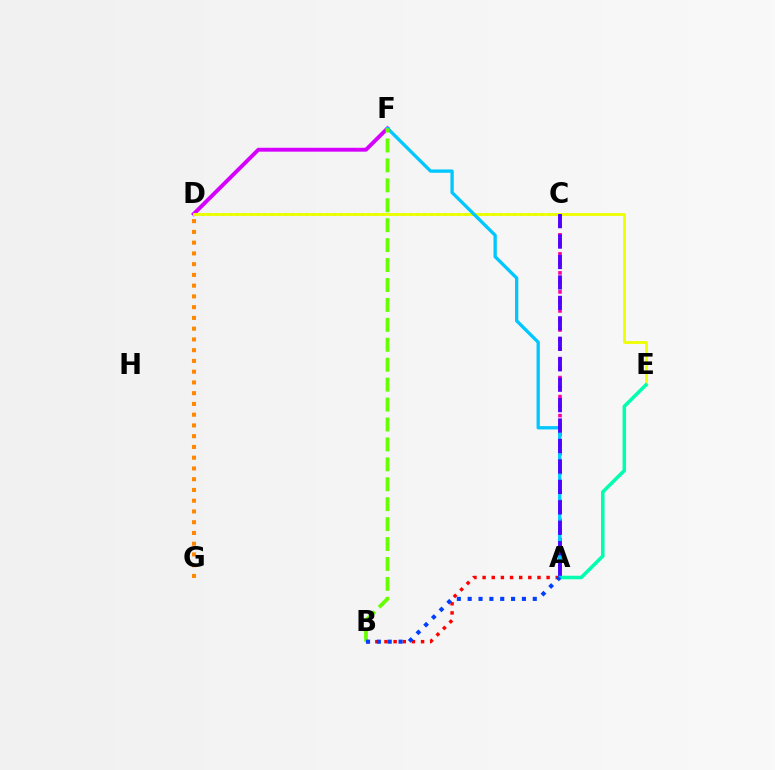{('A', 'C'): [{'color': '#ff00a0', 'line_style': 'dotted', 'thickness': 2.59}, {'color': '#4f00ff', 'line_style': 'dashed', 'thickness': 2.78}], ('C', 'D'): [{'color': '#00ff27', 'line_style': 'dotted', 'thickness': 1.88}], ('A', 'B'): [{'color': '#ff0000', 'line_style': 'dotted', 'thickness': 2.48}, {'color': '#003fff', 'line_style': 'dotted', 'thickness': 2.95}], ('D', 'F'): [{'color': '#d600ff', 'line_style': 'solid', 'thickness': 2.8}], ('D', 'E'): [{'color': '#eeff00', 'line_style': 'solid', 'thickness': 2.04}], ('A', 'E'): [{'color': '#00ffaf', 'line_style': 'solid', 'thickness': 2.55}], ('A', 'F'): [{'color': '#00c7ff', 'line_style': 'solid', 'thickness': 2.38}], ('B', 'F'): [{'color': '#66ff00', 'line_style': 'dashed', 'thickness': 2.71}], ('D', 'G'): [{'color': '#ff8800', 'line_style': 'dotted', 'thickness': 2.92}]}